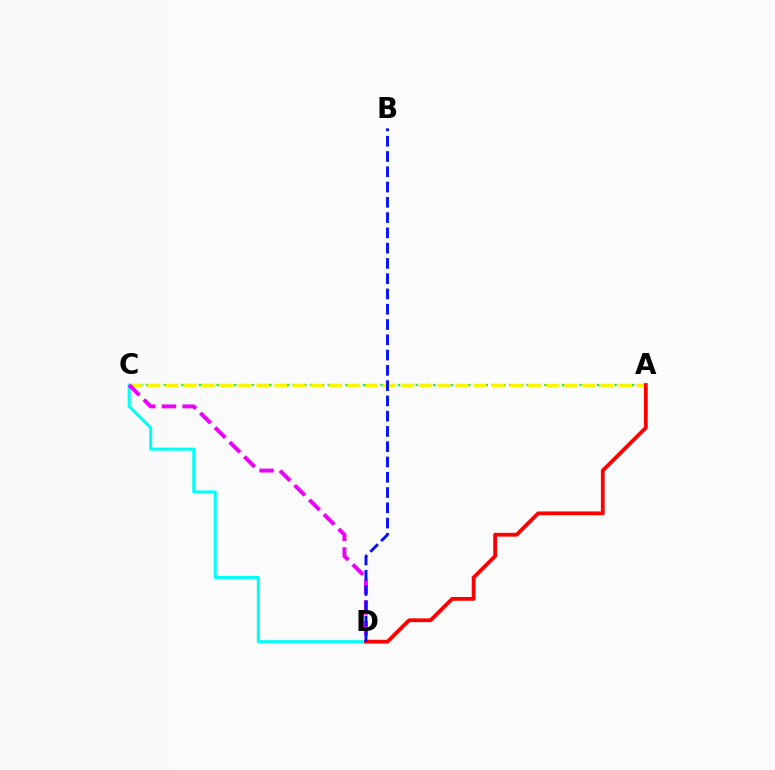{('A', 'C'): [{'color': '#08ff00', 'line_style': 'dotted', 'thickness': 1.59}, {'color': '#fcf500', 'line_style': 'dashed', 'thickness': 2.46}], ('C', 'D'): [{'color': '#00fff6', 'line_style': 'solid', 'thickness': 2.18}, {'color': '#ee00ff', 'line_style': 'dashed', 'thickness': 2.81}], ('A', 'D'): [{'color': '#ff0000', 'line_style': 'solid', 'thickness': 2.72}], ('B', 'D'): [{'color': '#0010ff', 'line_style': 'dashed', 'thickness': 2.08}]}